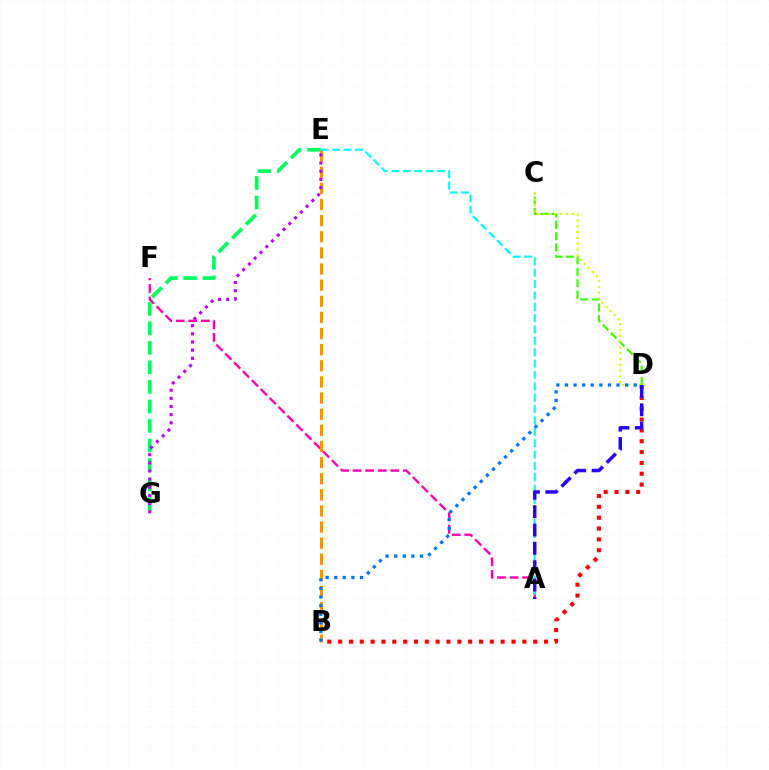{('A', 'F'): [{'color': '#ff00ac', 'line_style': 'dashed', 'thickness': 1.71}], ('E', 'G'): [{'color': '#00ff5c', 'line_style': 'dashed', 'thickness': 2.65}, {'color': '#b900ff', 'line_style': 'dotted', 'thickness': 2.22}], ('C', 'D'): [{'color': '#3dff00', 'line_style': 'dashed', 'thickness': 1.55}, {'color': '#d1ff00', 'line_style': 'dotted', 'thickness': 1.57}], ('B', 'E'): [{'color': '#ff9400', 'line_style': 'dashed', 'thickness': 2.19}], ('A', 'E'): [{'color': '#00fff6', 'line_style': 'dashed', 'thickness': 1.54}], ('B', 'D'): [{'color': '#ff0000', 'line_style': 'dotted', 'thickness': 2.95}, {'color': '#0074ff', 'line_style': 'dotted', 'thickness': 2.34}], ('A', 'D'): [{'color': '#2500ff', 'line_style': 'dashed', 'thickness': 2.5}]}